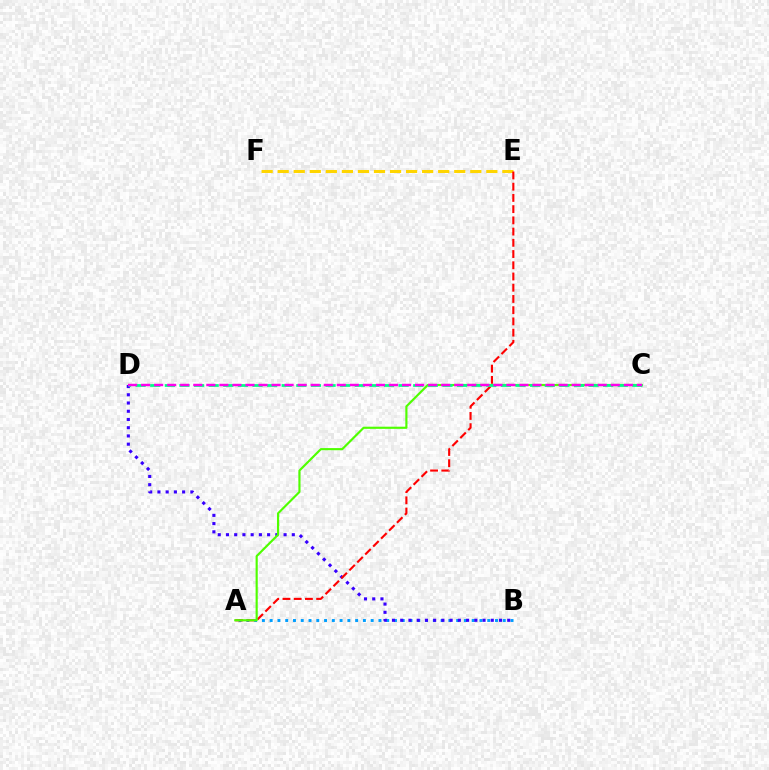{('E', 'F'): [{'color': '#ffd500', 'line_style': 'dashed', 'thickness': 2.18}], ('A', 'B'): [{'color': '#009eff', 'line_style': 'dotted', 'thickness': 2.11}], ('B', 'D'): [{'color': '#3700ff', 'line_style': 'dotted', 'thickness': 2.24}], ('A', 'E'): [{'color': '#ff0000', 'line_style': 'dashed', 'thickness': 1.53}], ('A', 'C'): [{'color': '#4fff00', 'line_style': 'solid', 'thickness': 1.55}], ('C', 'D'): [{'color': '#00ff86', 'line_style': 'dashed', 'thickness': 1.98}, {'color': '#ff00ed', 'line_style': 'dashed', 'thickness': 1.77}]}